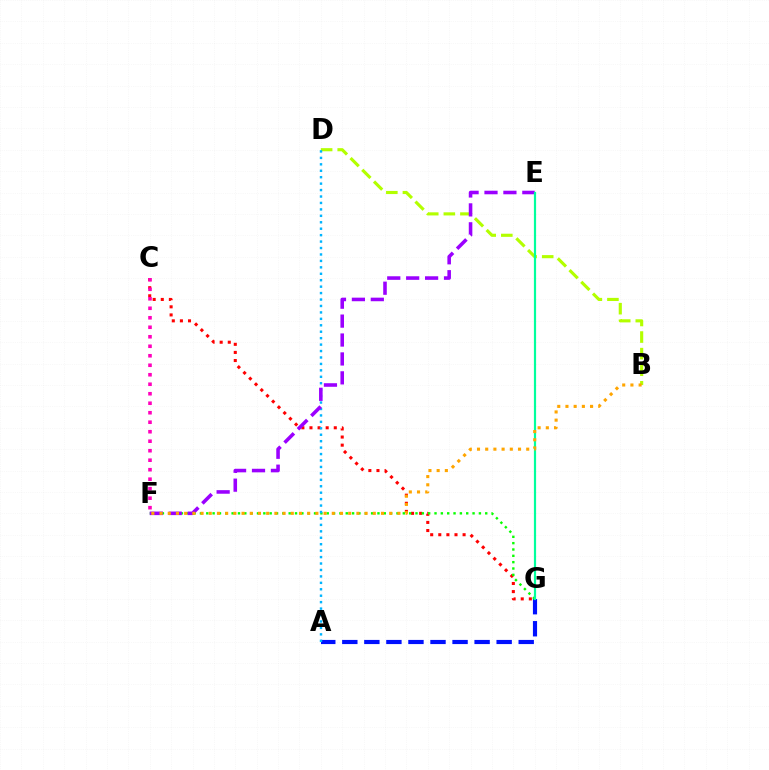{('C', 'G'): [{'color': '#ff0000', 'line_style': 'dotted', 'thickness': 2.2}], ('A', 'G'): [{'color': '#0010ff', 'line_style': 'dashed', 'thickness': 3.0}], ('B', 'D'): [{'color': '#b3ff00', 'line_style': 'dashed', 'thickness': 2.25}], ('F', 'G'): [{'color': '#08ff00', 'line_style': 'dotted', 'thickness': 1.72}], ('A', 'D'): [{'color': '#00b5ff', 'line_style': 'dotted', 'thickness': 1.75}], ('E', 'F'): [{'color': '#9b00ff', 'line_style': 'dashed', 'thickness': 2.57}], ('E', 'G'): [{'color': '#00ff9d', 'line_style': 'solid', 'thickness': 1.58}], ('B', 'F'): [{'color': '#ffa500', 'line_style': 'dotted', 'thickness': 2.23}], ('C', 'F'): [{'color': '#ff00bd', 'line_style': 'dotted', 'thickness': 2.58}]}